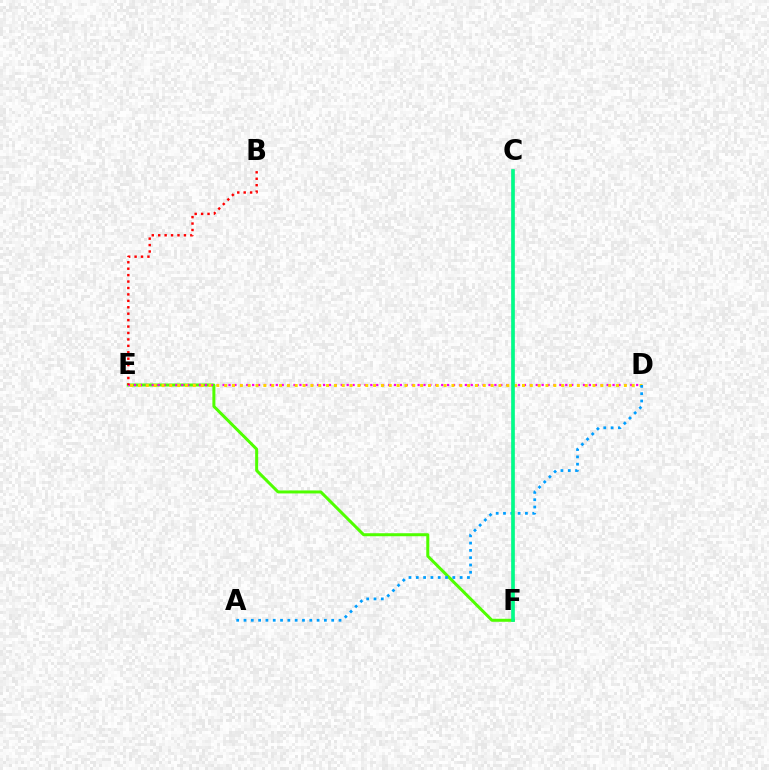{('E', 'F'): [{'color': '#4fff00', 'line_style': 'solid', 'thickness': 2.16}], ('D', 'E'): [{'color': '#ff00ed', 'line_style': 'dotted', 'thickness': 1.61}, {'color': '#ffd500', 'line_style': 'dotted', 'thickness': 2.13}], ('C', 'F'): [{'color': '#3700ff', 'line_style': 'solid', 'thickness': 1.7}, {'color': '#00ff86', 'line_style': 'solid', 'thickness': 2.58}], ('B', 'E'): [{'color': '#ff0000', 'line_style': 'dotted', 'thickness': 1.75}], ('A', 'D'): [{'color': '#009eff', 'line_style': 'dotted', 'thickness': 1.99}]}